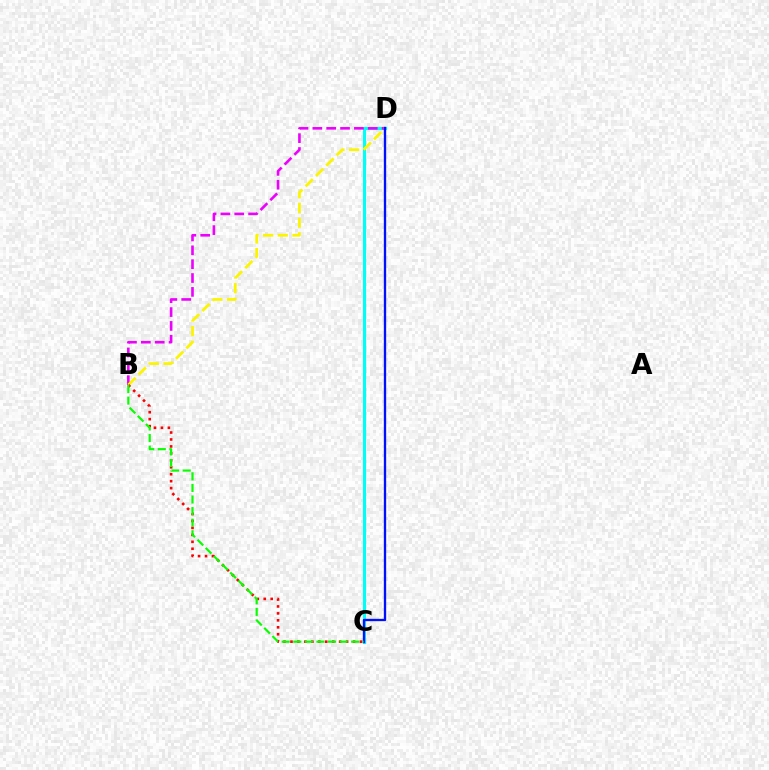{('C', 'D'): [{'color': '#00fff6', 'line_style': 'solid', 'thickness': 2.23}, {'color': '#0010ff', 'line_style': 'solid', 'thickness': 1.68}], ('B', 'D'): [{'color': '#ee00ff', 'line_style': 'dashed', 'thickness': 1.88}, {'color': '#fcf500', 'line_style': 'dashed', 'thickness': 1.99}], ('B', 'C'): [{'color': '#ff0000', 'line_style': 'dotted', 'thickness': 1.89}, {'color': '#08ff00', 'line_style': 'dashed', 'thickness': 1.57}]}